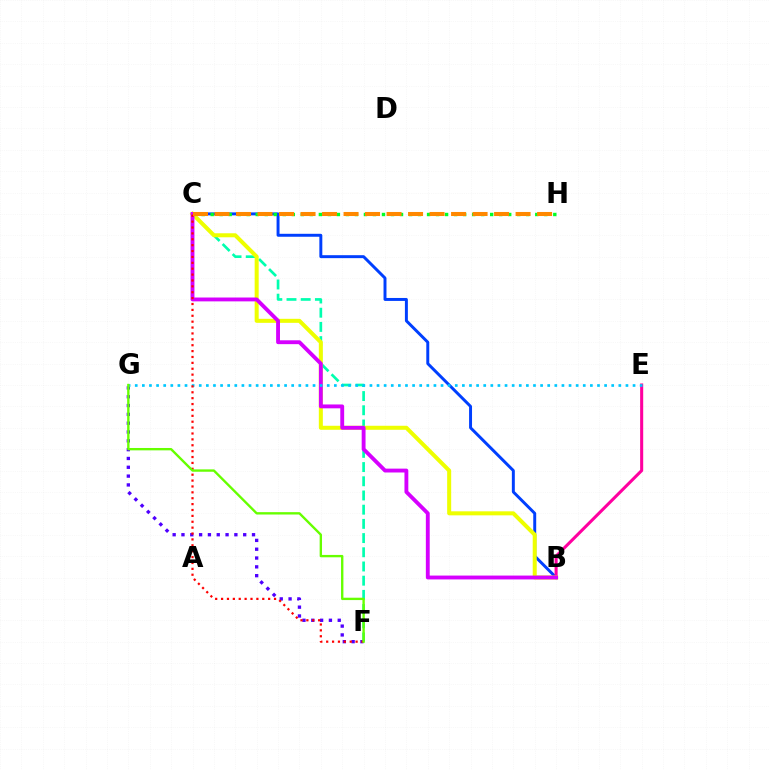{('F', 'G'): [{'color': '#4f00ff', 'line_style': 'dotted', 'thickness': 2.4}, {'color': '#66ff00', 'line_style': 'solid', 'thickness': 1.7}], ('B', 'C'): [{'color': '#003fff', 'line_style': 'solid', 'thickness': 2.13}, {'color': '#eeff00', 'line_style': 'solid', 'thickness': 2.9}, {'color': '#d600ff', 'line_style': 'solid', 'thickness': 2.78}], ('C', 'H'): [{'color': '#00ff27', 'line_style': 'dotted', 'thickness': 2.45}, {'color': '#ff8800', 'line_style': 'dashed', 'thickness': 2.92}], ('B', 'E'): [{'color': '#ff00a0', 'line_style': 'solid', 'thickness': 2.2}], ('C', 'F'): [{'color': '#00ffaf', 'line_style': 'dashed', 'thickness': 1.93}, {'color': '#ff0000', 'line_style': 'dotted', 'thickness': 1.6}], ('E', 'G'): [{'color': '#00c7ff', 'line_style': 'dotted', 'thickness': 1.93}]}